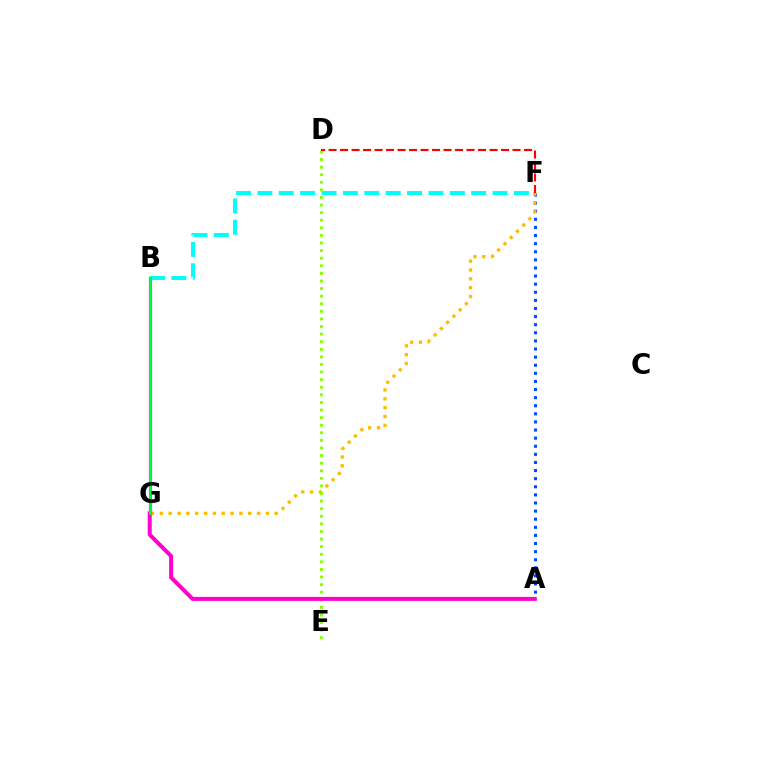{('A', 'F'): [{'color': '#004bff', 'line_style': 'dotted', 'thickness': 2.2}], ('F', 'G'): [{'color': '#ffbd00', 'line_style': 'dotted', 'thickness': 2.4}], ('B', 'G'): [{'color': '#7200ff', 'line_style': 'solid', 'thickness': 2.28}, {'color': '#00ff39', 'line_style': 'solid', 'thickness': 2.0}], ('D', 'E'): [{'color': '#84ff00', 'line_style': 'dotted', 'thickness': 2.06}], ('B', 'F'): [{'color': '#00fff6', 'line_style': 'dashed', 'thickness': 2.9}], ('D', 'F'): [{'color': '#ff0000', 'line_style': 'dashed', 'thickness': 1.56}], ('A', 'G'): [{'color': '#ff00cf', 'line_style': 'solid', 'thickness': 2.87}]}